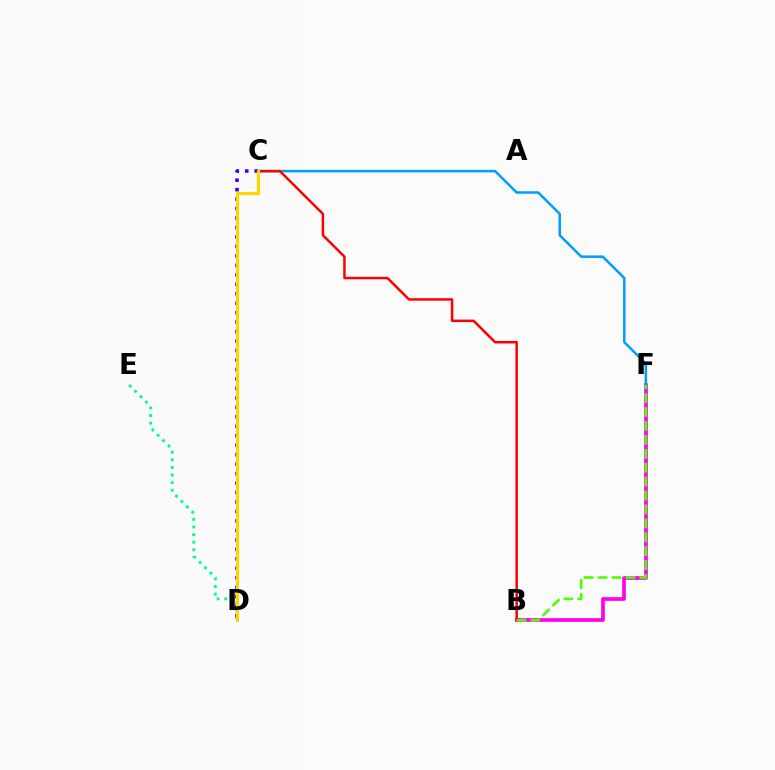{('B', 'F'): [{'color': '#ff00ed', 'line_style': 'solid', 'thickness': 2.66}, {'color': '#4fff00', 'line_style': 'dashed', 'thickness': 1.89}], ('C', 'F'): [{'color': '#009eff', 'line_style': 'solid', 'thickness': 1.81}], ('D', 'E'): [{'color': '#00ff86', 'line_style': 'dotted', 'thickness': 2.07}], ('C', 'D'): [{'color': '#3700ff', 'line_style': 'dotted', 'thickness': 2.57}, {'color': '#ffd500', 'line_style': 'solid', 'thickness': 2.27}], ('B', 'C'): [{'color': '#ff0000', 'line_style': 'solid', 'thickness': 1.79}]}